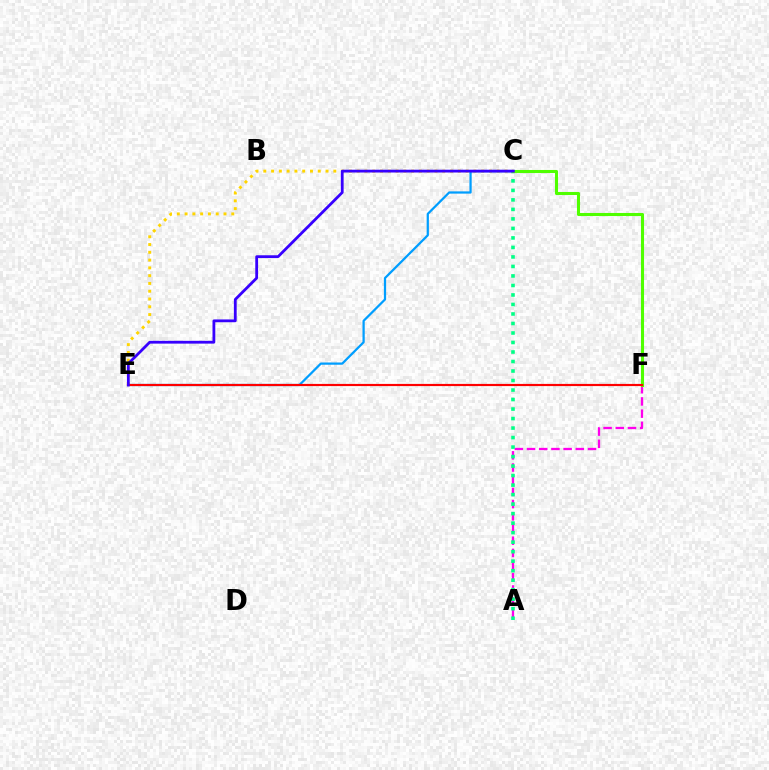{('C', 'E'): [{'color': '#ffd500', 'line_style': 'dotted', 'thickness': 2.11}, {'color': '#009eff', 'line_style': 'solid', 'thickness': 1.61}, {'color': '#3700ff', 'line_style': 'solid', 'thickness': 2.01}], ('A', 'F'): [{'color': '#ff00ed', 'line_style': 'dashed', 'thickness': 1.66}], ('A', 'C'): [{'color': '#00ff86', 'line_style': 'dotted', 'thickness': 2.58}], ('C', 'F'): [{'color': '#4fff00', 'line_style': 'solid', 'thickness': 2.21}], ('E', 'F'): [{'color': '#ff0000', 'line_style': 'solid', 'thickness': 1.57}]}